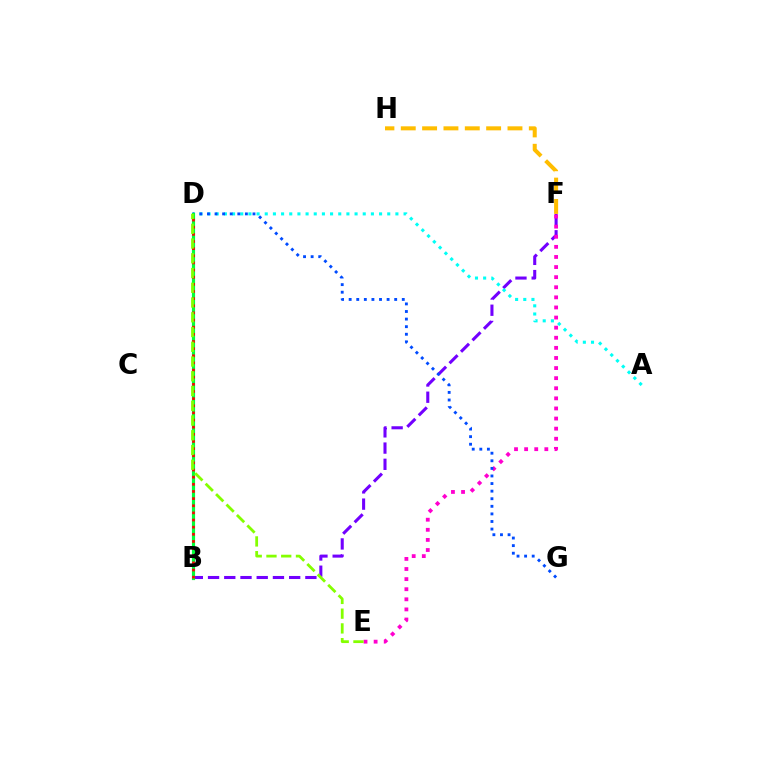{('B', 'F'): [{'color': '#7200ff', 'line_style': 'dashed', 'thickness': 2.2}], ('E', 'F'): [{'color': '#ff00cf', 'line_style': 'dotted', 'thickness': 2.74}], ('A', 'D'): [{'color': '#00fff6', 'line_style': 'dotted', 'thickness': 2.22}], ('D', 'G'): [{'color': '#004bff', 'line_style': 'dotted', 'thickness': 2.06}], ('B', 'D'): [{'color': '#00ff39', 'line_style': 'solid', 'thickness': 2.29}, {'color': '#ff0000', 'line_style': 'dotted', 'thickness': 1.94}], ('F', 'H'): [{'color': '#ffbd00', 'line_style': 'dashed', 'thickness': 2.9}], ('D', 'E'): [{'color': '#84ff00', 'line_style': 'dashed', 'thickness': 2.0}]}